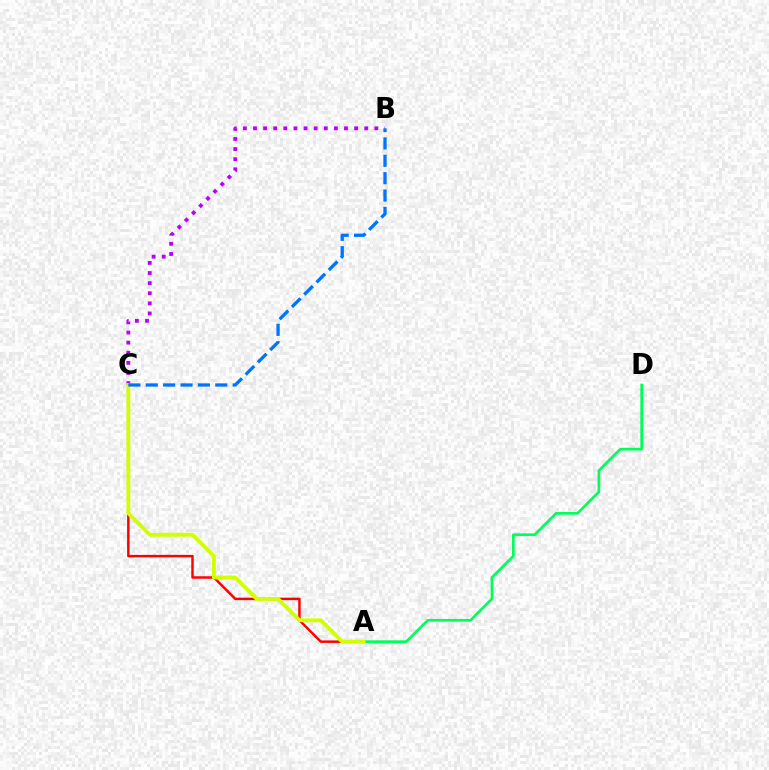{('A', 'D'): [{'color': '#00ff5c', 'line_style': 'solid', 'thickness': 1.94}], ('B', 'C'): [{'color': '#b900ff', 'line_style': 'dotted', 'thickness': 2.75}, {'color': '#0074ff', 'line_style': 'dashed', 'thickness': 2.36}], ('A', 'C'): [{'color': '#ff0000', 'line_style': 'solid', 'thickness': 1.77}, {'color': '#d1ff00', 'line_style': 'solid', 'thickness': 2.77}]}